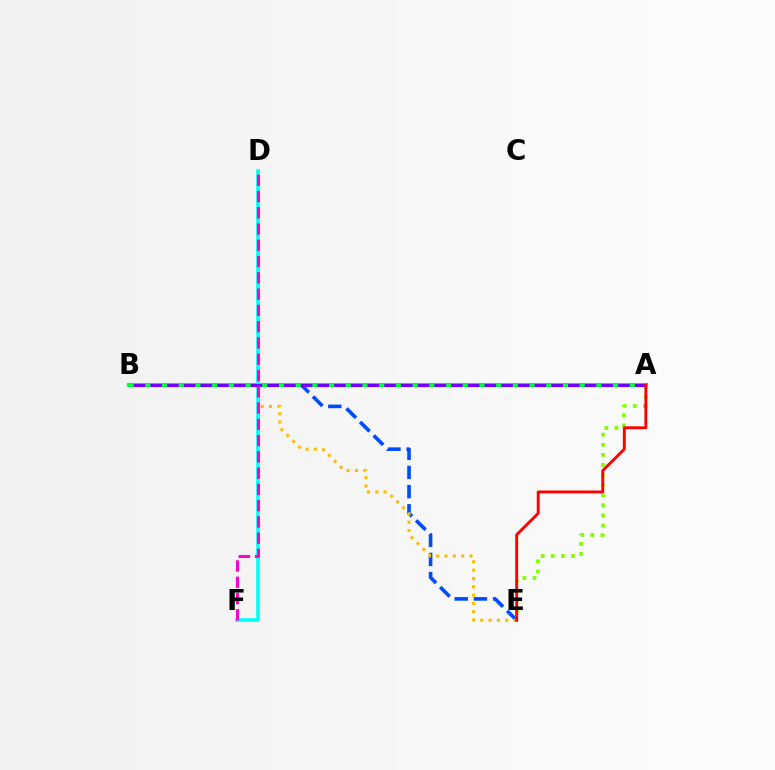{('B', 'E'): [{'color': '#004bff', 'line_style': 'dashed', 'thickness': 2.61}], ('A', 'E'): [{'color': '#84ff00', 'line_style': 'dotted', 'thickness': 2.74}, {'color': '#ff0000', 'line_style': 'solid', 'thickness': 2.08}], ('A', 'B'): [{'color': '#00ff39', 'line_style': 'solid', 'thickness': 2.96}, {'color': '#7200ff', 'line_style': 'dashed', 'thickness': 2.27}], ('D', 'E'): [{'color': '#ffbd00', 'line_style': 'dotted', 'thickness': 2.26}], ('D', 'F'): [{'color': '#00fff6', 'line_style': 'solid', 'thickness': 2.62}, {'color': '#ff00cf', 'line_style': 'dashed', 'thickness': 2.21}]}